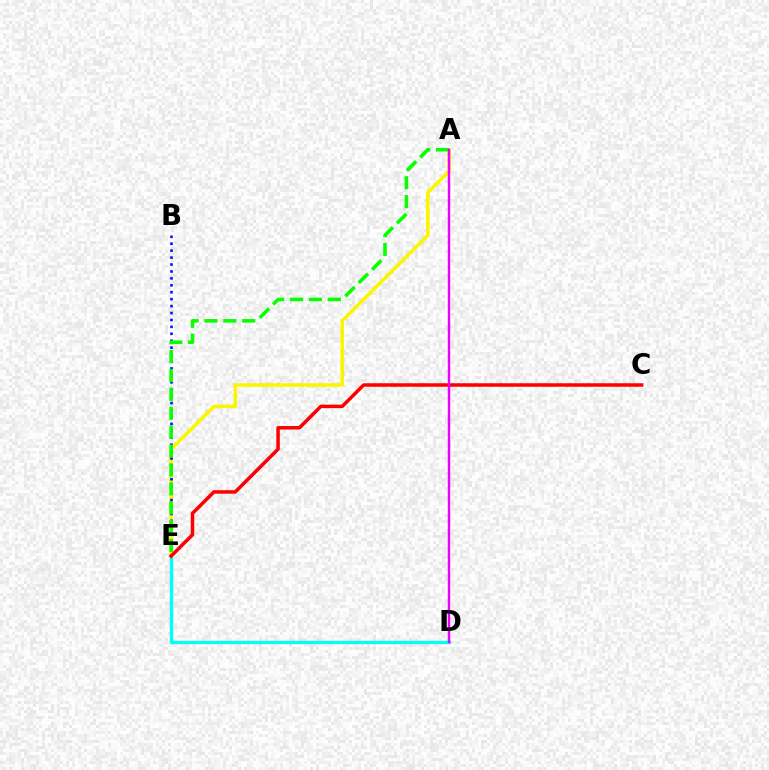{('A', 'E'): [{'color': '#fcf500', 'line_style': 'solid', 'thickness': 2.55}, {'color': '#08ff00', 'line_style': 'dashed', 'thickness': 2.57}], ('B', 'E'): [{'color': '#0010ff', 'line_style': 'dotted', 'thickness': 1.88}], ('D', 'E'): [{'color': '#00fff6', 'line_style': 'solid', 'thickness': 2.41}], ('C', 'E'): [{'color': '#ff0000', 'line_style': 'solid', 'thickness': 2.52}], ('A', 'D'): [{'color': '#ee00ff', 'line_style': 'solid', 'thickness': 1.75}]}